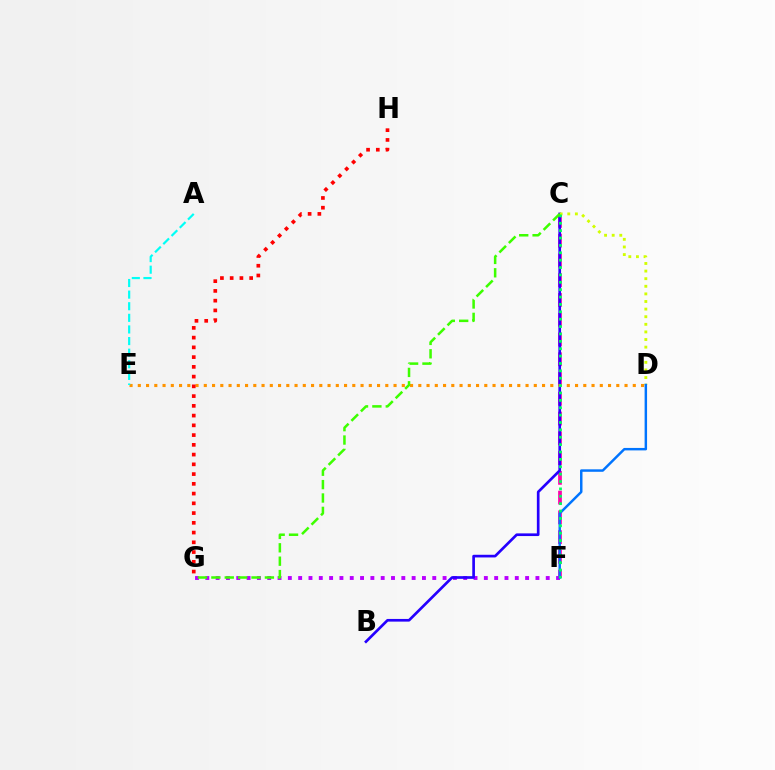{('F', 'G'): [{'color': '#b900ff', 'line_style': 'dotted', 'thickness': 2.8}], ('C', 'F'): [{'color': '#ff00ac', 'line_style': 'dashed', 'thickness': 2.69}, {'color': '#00ff5c', 'line_style': 'dotted', 'thickness': 2.0}], ('B', 'C'): [{'color': '#2500ff', 'line_style': 'solid', 'thickness': 1.93}], ('D', 'E'): [{'color': '#ff9400', 'line_style': 'dotted', 'thickness': 2.24}], ('G', 'H'): [{'color': '#ff0000', 'line_style': 'dotted', 'thickness': 2.65}], ('C', 'D'): [{'color': '#d1ff00', 'line_style': 'dotted', 'thickness': 2.07}], ('D', 'F'): [{'color': '#0074ff', 'line_style': 'solid', 'thickness': 1.77}], ('A', 'E'): [{'color': '#00fff6', 'line_style': 'dashed', 'thickness': 1.58}], ('C', 'G'): [{'color': '#3dff00', 'line_style': 'dashed', 'thickness': 1.82}]}